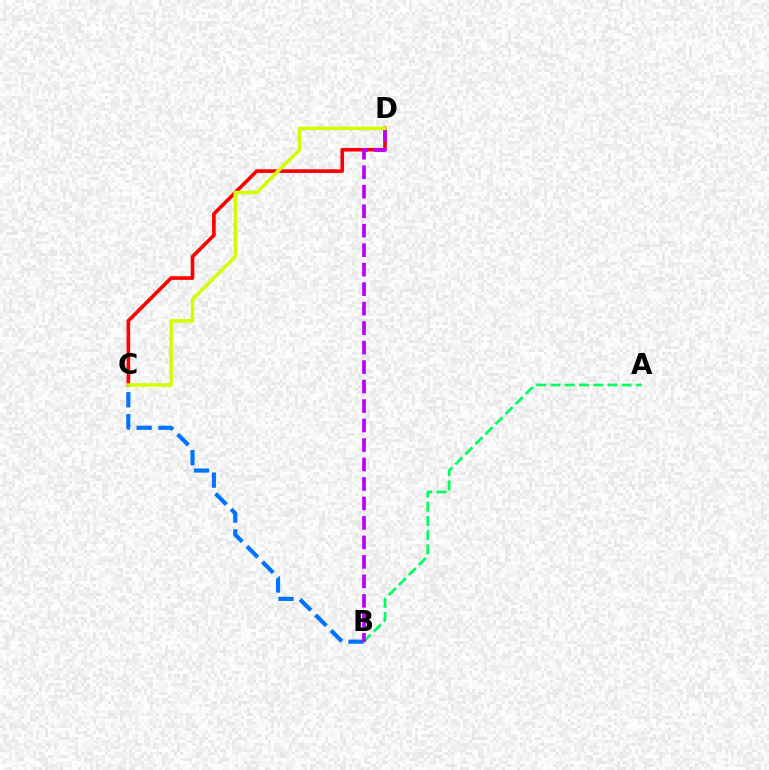{('C', 'D'): [{'color': '#ff0000', 'line_style': 'solid', 'thickness': 2.6}, {'color': '#d1ff00', 'line_style': 'solid', 'thickness': 2.51}], ('A', 'B'): [{'color': '#00ff5c', 'line_style': 'dashed', 'thickness': 1.93}], ('B', 'C'): [{'color': '#0074ff', 'line_style': 'dashed', 'thickness': 2.98}], ('B', 'D'): [{'color': '#b900ff', 'line_style': 'dashed', 'thickness': 2.65}]}